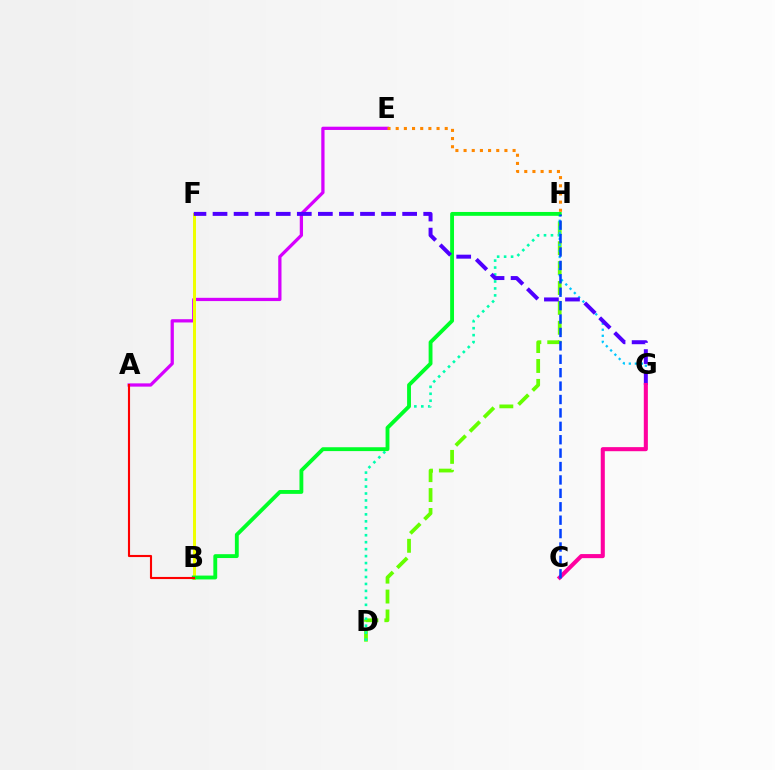{('A', 'E'): [{'color': '#d600ff', 'line_style': 'solid', 'thickness': 2.35}], ('D', 'H'): [{'color': '#66ff00', 'line_style': 'dashed', 'thickness': 2.7}, {'color': '#00ffaf', 'line_style': 'dotted', 'thickness': 1.89}], ('B', 'F'): [{'color': '#eeff00', 'line_style': 'solid', 'thickness': 2.16}], ('G', 'H'): [{'color': '#00c7ff', 'line_style': 'dotted', 'thickness': 1.64}], ('B', 'H'): [{'color': '#00ff27', 'line_style': 'solid', 'thickness': 2.78}], ('A', 'B'): [{'color': '#ff0000', 'line_style': 'solid', 'thickness': 1.52}], ('F', 'G'): [{'color': '#4f00ff', 'line_style': 'dashed', 'thickness': 2.86}], ('C', 'G'): [{'color': '#ff00a0', 'line_style': 'solid', 'thickness': 2.94}], ('E', 'H'): [{'color': '#ff8800', 'line_style': 'dotted', 'thickness': 2.22}], ('C', 'H'): [{'color': '#003fff', 'line_style': 'dashed', 'thickness': 1.82}]}